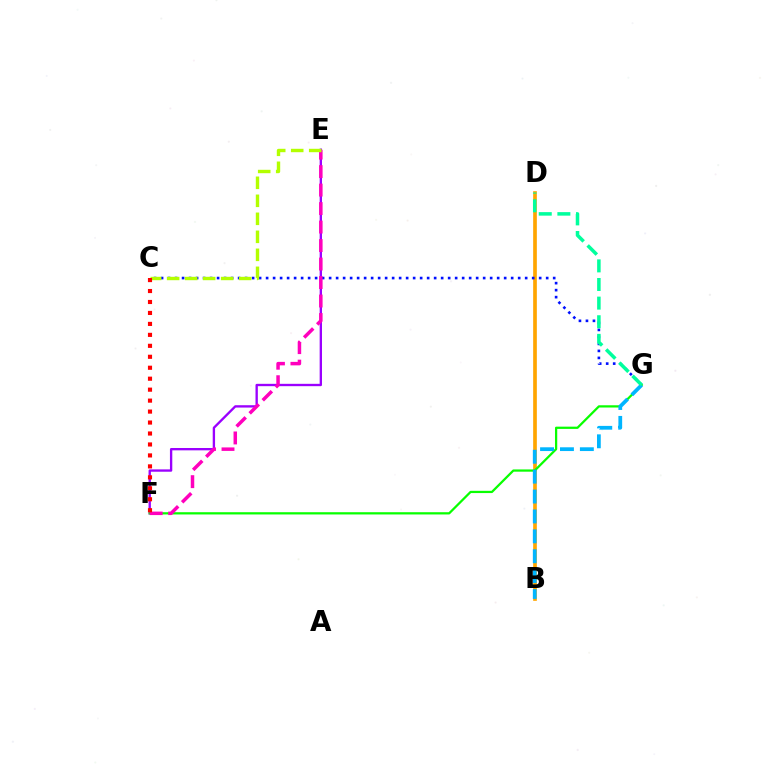{('E', 'F'): [{'color': '#9b00ff', 'line_style': 'solid', 'thickness': 1.69}, {'color': '#ff00bd', 'line_style': 'dashed', 'thickness': 2.51}], ('B', 'D'): [{'color': '#ffa500', 'line_style': 'solid', 'thickness': 2.65}], ('C', 'G'): [{'color': '#0010ff', 'line_style': 'dotted', 'thickness': 1.9}], ('F', 'G'): [{'color': '#08ff00', 'line_style': 'solid', 'thickness': 1.62}], ('C', 'E'): [{'color': '#b3ff00', 'line_style': 'dashed', 'thickness': 2.45}], ('C', 'F'): [{'color': '#ff0000', 'line_style': 'dotted', 'thickness': 2.98}], ('B', 'G'): [{'color': '#00b5ff', 'line_style': 'dashed', 'thickness': 2.7}], ('D', 'G'): [{'color': '#00ff9d', 'line_style': 'dashed', 'thickness': 2.53}]}